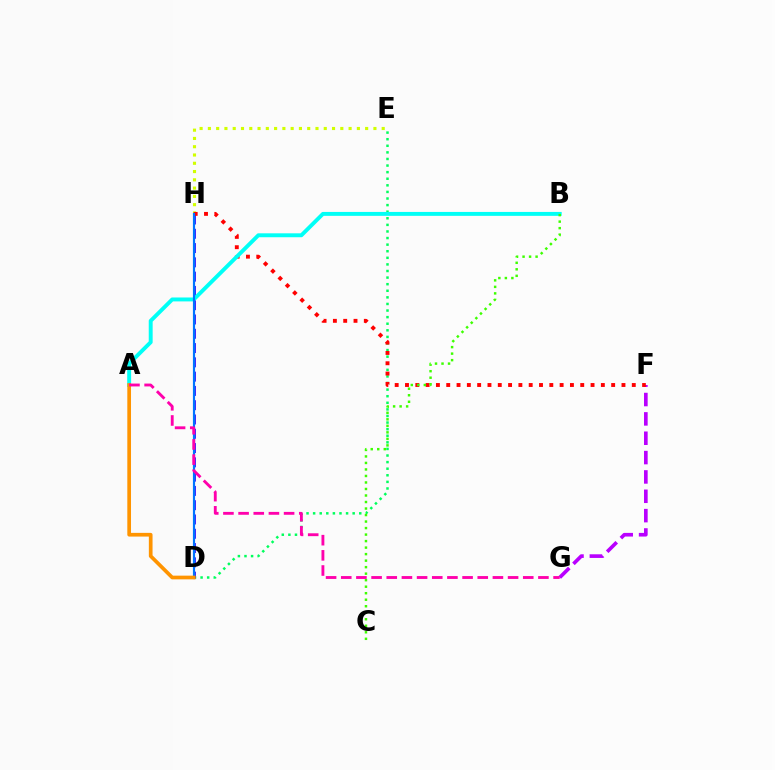{('D', 'E'): [{'color': '#00ff5c', 'line_style': 'dotted', 'thickness': 1.79}], ('F', 'G'): [{'color': '#b900ff', 'line_style': 'dashed', 'thickness': 2.63}], ('D', 'H'): [{'color': '#2500ff', 'line_style': 'dashed', 'thickness': 1.94}, {'color': '#0074ff', 'line_style': 'solid', 'thickness': 1.56}], ('E', 'H'): [{'color': '#d1ff00', 'line_style': 'dotted', 'thickness': 2.25}], ('F', 'H'): [{'color': '#ff0000', 'line_style': 'dotted', 'thickness': 2.8}], ('A', 'B'): [{'color': '#00fff6', 'line_style': 'solid', 'thickness': 2.82}], ('B', 'C'): [{'color': '#3dff00', 'line_style': 'dotted', 'thickness': 1.77}], ('A', 'D'): [{'color': '#ff9400', 'line_style': 'solid', 'thickness': 2.66}], ('A', 'G'): [{'color': '#ff00ac', 'line_style': 'dashed', 'thickness': 2.06}]}